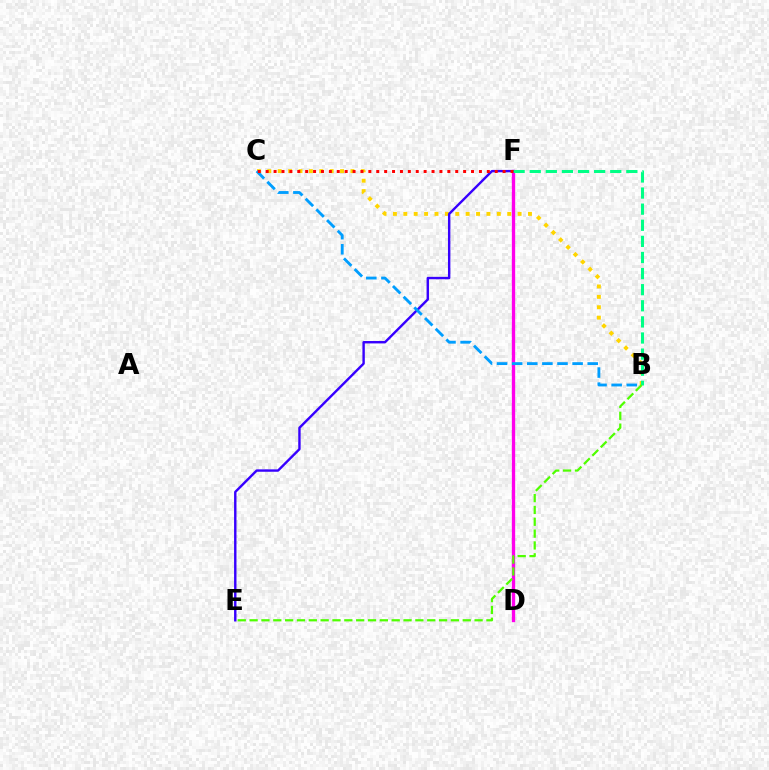{('D', 'F'): [{'color': '#ff00ed', 'line_style': 'solid', 'thickness': 2.4}], ('B', 'C'): [{'color': '#ffd500', 'line_style': 'dotted', 'thickness': 2.82}, {'color': '#009eff', 'line_style': 'dashed', 'thickness': 2.05}], ('E', 'F'): [{'color': '#3700ff', 'line_style': 'solid', 'thickness': 1.73}], ('B', 'F'): [{'color': '#00ff86', 'line_style': 'dashed', 'thickness': 2.19}], ('C', 'F'): [{'color': '#ff0000', 'line_style': 'dotted', 'thickness': 2.15}], ('B', 'E'): [{'color': '#4fff00', 'line_style': 'dashed', 'thickness': 1.61}]}